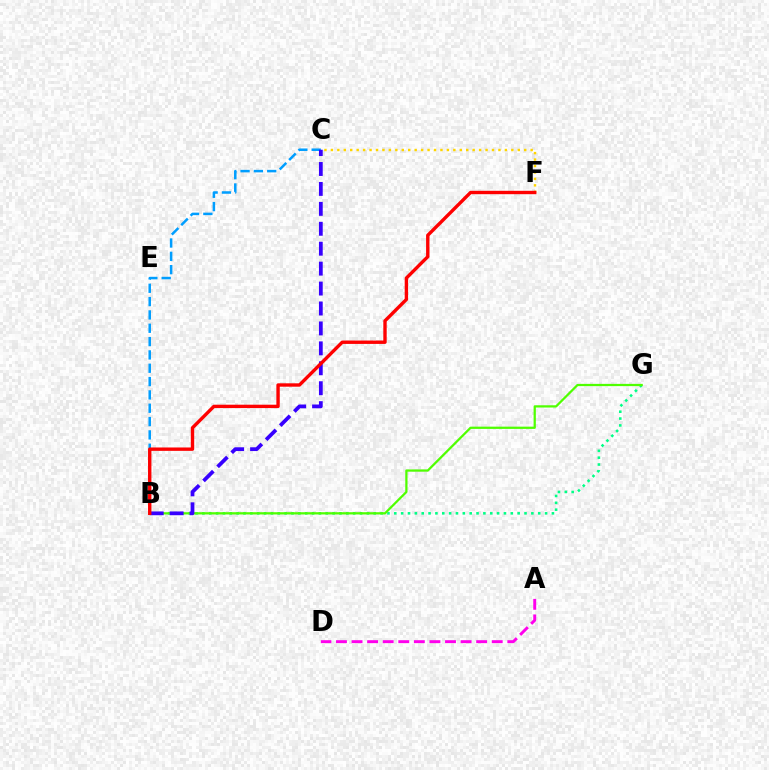{('B', 'G'): [{'color': '#00ff86', 'line_style': 'dotted', 'thickness': 1.86}, {'color': '#4fff00', 'line_style': 'solid', 'thickness': 1.62}], ('C', 'F'): [{'color': '#ffd500', 'line_style': 'dotted', 'thickness': 1.75}], ('B', 'C'): [{'color': '#009eff', 'line_style': 'dashed', 'thickness': 1.81}, {'color': '#3700ff', 'line_style': 'dashed', 'thickness': 2.71}], ('A', 'D'): [{'color': '#ff00ed', 'line_style': 'dashed', 'thickness': 2.12}], ('B', 'F'): [{'color': '#ff0000', 'line_style': 'solid', 'thickness': 2.43}]}